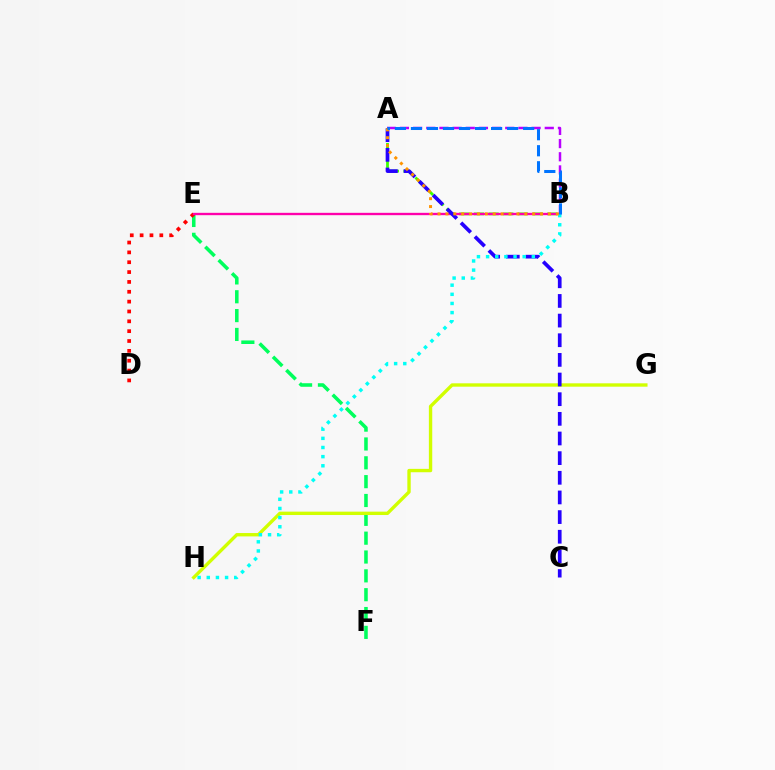{('A', 'B'): [{'color': '#b900ff', 'line_style': 'dashed', 'thickness': 1.79}, {'color': '#3dff00', 'line_style': 'dashed', 'thickness': 1.99}, {'color': '#ff9400', 'line_style': 'dotted', 'thickness': 2.14}, {'color': '#0074ff', 'line_style': 'dashed', 'thickness': 2.18}], ('E', 'F'): [{'color': '#00ff5c', 'line_style': 'dashed', 'thickness': 2.56}], ('G', 'H'): [{'color': '#d1ff00', 'line_style': 'solid', 'thickness': 2.43}], ('D', 'E'): [{'color': '#ff0000', 'line_style': 'dotted', 'thickness': 2.68}], ('B', 'E'): [{'color': '#ff00ac', 'line_style': 'solid', 'thickness': 1.69}], ('A', 'C'): [{'color': '#2500ff', 'line_style': 'dashed', 'thickness': 2.67}], ('B', 'H'): [{'color': '#00fff6', 'line_style': 'dotted', 'thickness': 2.48}]}